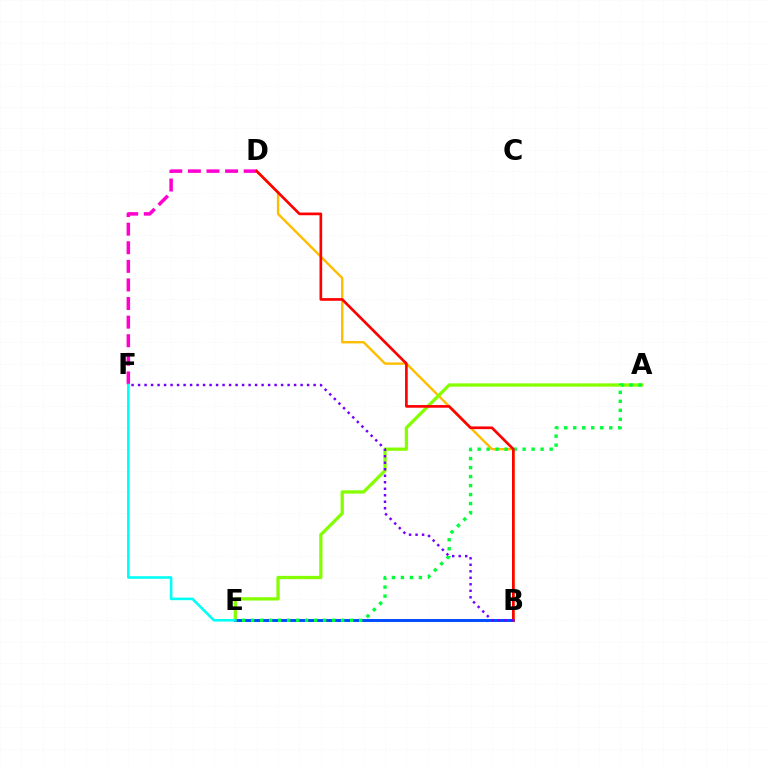{('B', 'D'): [{'color': '#ffbd00', 'line_style': 'solid', 'thickness': 1.72}, {'color': '#ff0000', 'line_style': 'solid', 'thickness': 1.93}], ('D', 'F'): [{'color': '#ff00cf', 'line_style': 'dashed', 'thickness': 2.53}], ('A', 'E'): [{'color': '#84ff00', 'line_style': 'solid', 'thickness': 2.36}, {'color': '#00ff39', 'line_style': 'dotted', 'thickness': 2.45}], ('B', 'E'): [{'color': '#004bff', 'line_style': 'solid', 'thickness': 2.1}], ('E', 'F'): [{'color': '#00fff6', 'line_style': 'solid', 'thickness': 1.86}], ('B', 'F'): [{'color': '#7200ff', 'line_style': 'dotted', 'thickness': 1.77}]}